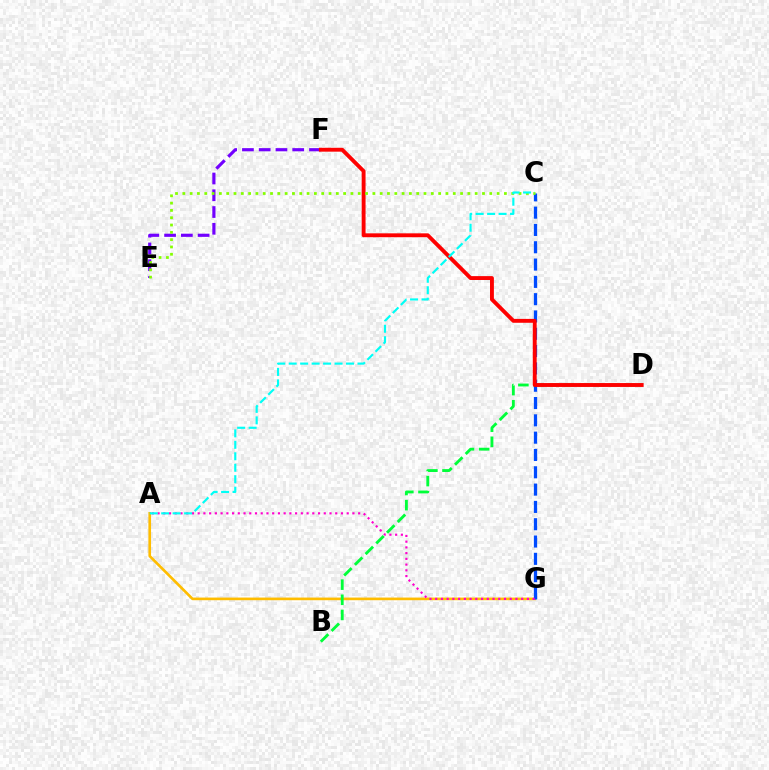{('A', 'G'): [{'color': '#ffbd00', 'line_style': 'solid', 'thickness': 1.91}, {'color': '#ff00cf', 'line_style': 'dotted', 'thickness': 1.56}], ('B', 'D'): [{'color': '#00ff39', 'line_style': 'dashed', 'thickness': 2.06}], ('C', 'G'): [{'color': '#004bff', 'line_style': 'dashed', 'thickness': 2.35}], ('E', 'F'): [{'color': '#7200ff', 'line_style': 'dashed', 'thickness': 2.28}], ('D', 'F'): [{'color': '#ff0000', 'line_style': 'solid', 'thickness': 2.8}], ('C', 'E'): [{'color': '#84ff00', 'line_style': 'dotted', 'thickness': 1.99}], ('A', 'C'): [{'color': '#00fff6', 'line_style': 'dashed', 'thickness': 1.56}]}